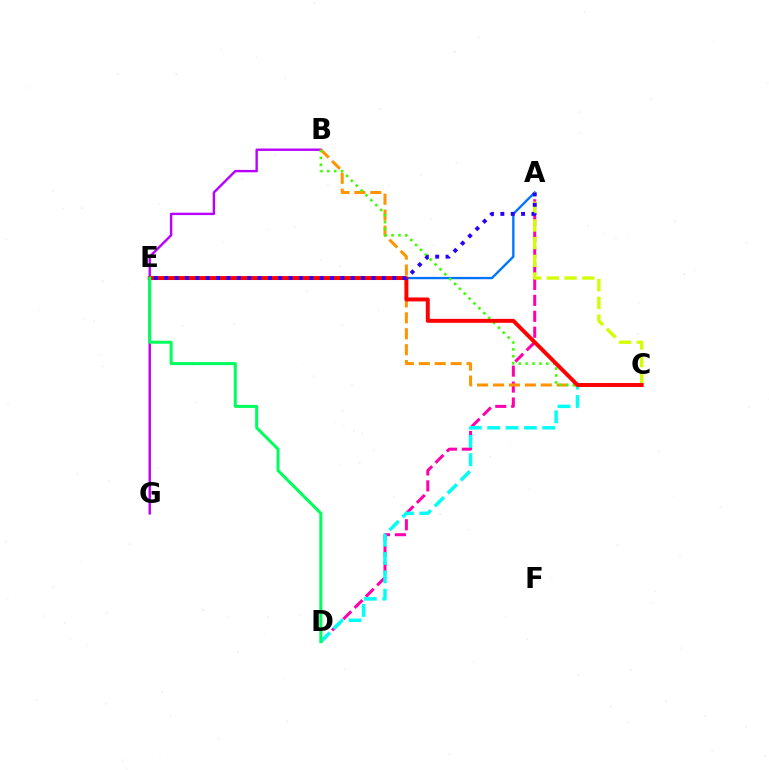{('B', 'G'): [{'color': '#b900ff', 'line_style': 'solid', 'thickness': 1.72}], ('A', 'D'): [{'color': '#ff00ac', 'line_style': 'dashed', 'thickness': 2.16}], ('C', 'D'): [{'color': '#00fff6', 'line_style': 'dashed', 'thickness': 2.49}], ('B', 'C'): [{'color': '#ff9400', 'line_style': 'dashed', 'thickness': 2.16}, {'color': '#3dff00', 'line_style': 'dotted', 'thickness': 1.87}], ('A', 'E'): [{'color': '#0074ff', 'line_style': 'solid', 'thickness': 1.68}, {'color': '#2500ff', 'line_style': 'dotted', 'thickness': 2.82}], ('A', 'C'): [{'color': '#d1ff00', 'line_style': 'dashed', 'thickness': 2.4}], ('C', 'E'): [{'color': '#ff0000', 'line_style': 'solid', 'thickness': 2.84}], ('D', 'E'): [{'color': '#00ff5c', 'line_style': 'solid', 'thickness': 2.17}]}